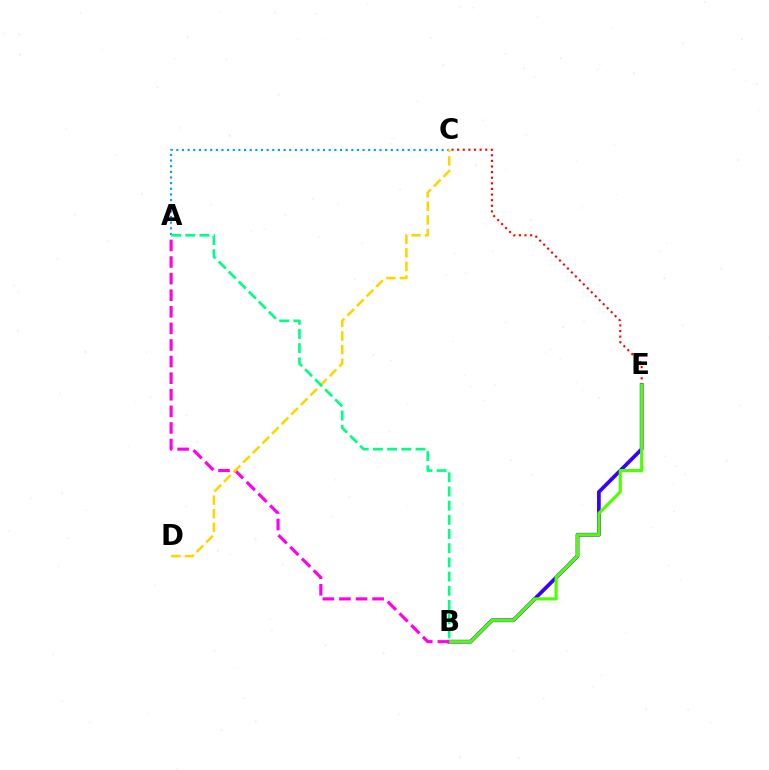{('C', 'E'): [{'color': '#ff0000', 'line_style': 'dotted', 'thickness': 1.53}], ('B', 'E'): [{'color': '#3700ff', 'line_style': 'solid', 'thickness': 2.68}, {'color': '#4fff00', 'line_style': 'solid', 'thickness': 2.26}], ('A', 'C'): [{'color': '#009eff', 'line_style': 'dotted', 'thickness': 1.53}], ('A', 'B'): [{'color': '#ff00ed', 'line_style': 'dashed', 'thickness': 2.25}, {'color': '#00ff86', 'line_style': 'dashed', 'thickness': 1.93}], ('C', 'D'): [{'color': '#ffd500', 'line_style': 'dashed', 'thickness': 1.85}]}